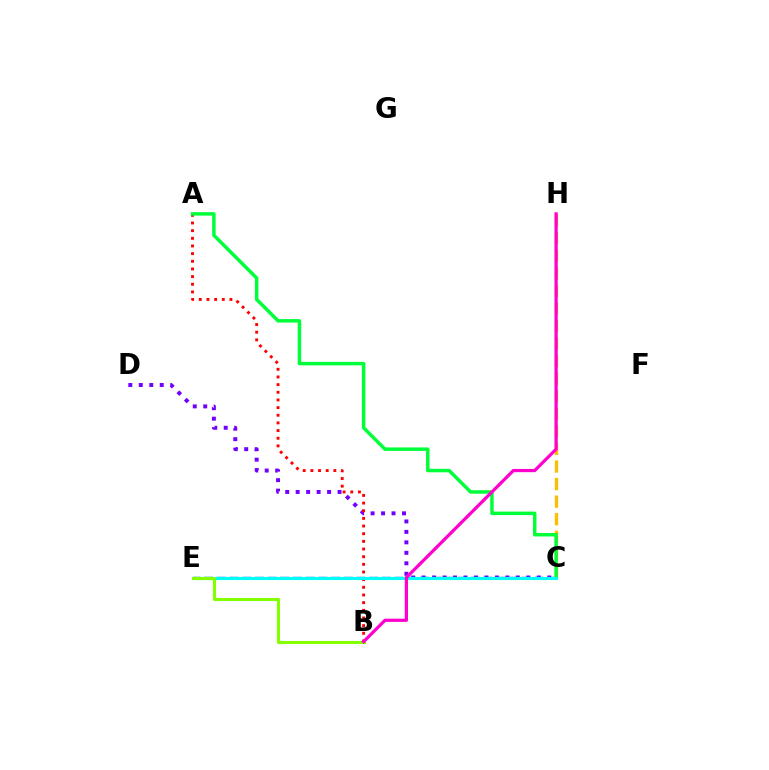{('C', 'D'): [{'color': '#7200ff', 'line_style': 'dotted', 'thickness': 2.85}], ('C', 'E'): [{'color': '#004bff', 'line_style': 'dashed', 'thickness': 1.73}, {'color': '#00fff6', 'line_style': 'solid', 'thickness': 2.21}], ('A', 'B'): [{'color': '#ff0000', 'line_style': 'dotted', 'thickness': 2.08}], ('C', 'H'): [{'color': '#ffbd00', 'line_style': 'dashed', 'thickness': 2.39}], ('A', 'C'): [{'color': '#00ff39', 'line_style': 'solid', 'thickness': 2.5}], ('B', 'E'): [{'color': '#84ff00', 'line_style': 'solid', 'thickness': 2.22}], ('B', 'H'): [{'color': '#ff00cf', 'line_style': 'solid', 'thickness': 2.32}]}